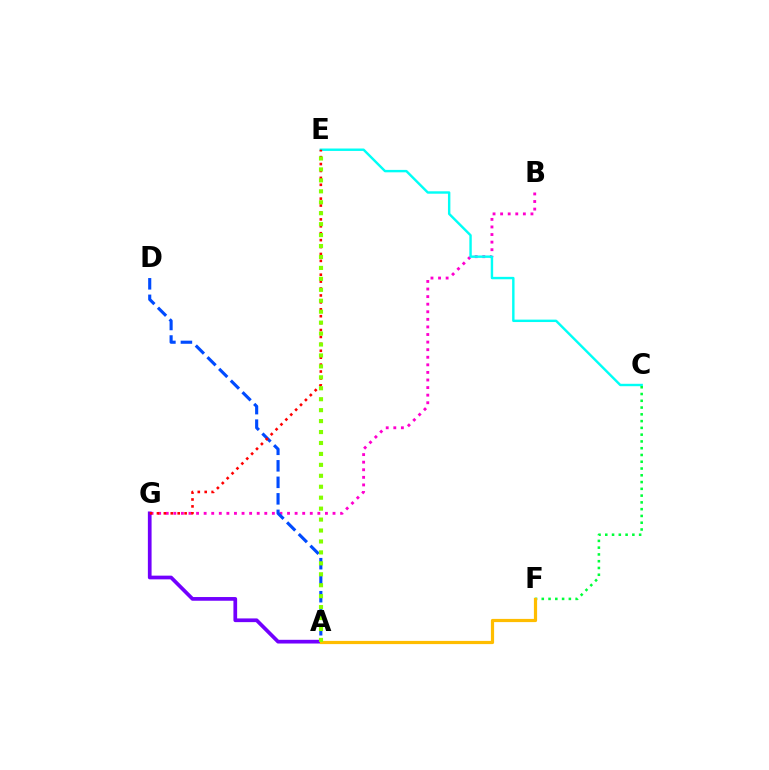{('B', 'G'): [{'color': '#ff00cf', 'line_style': 'dotted', 'thickness': 2.06}], ('A', 'G'): [{'color': '#7200ff', 'line_style': 'solid', 'thickness': 2.67}], ('C', 'E'): [{'color': '#00fff6', 'line_style': 'solid', 'thickness': 1.74}], ('C', 'F'): [{'color': '#00ff39', 'line_style': 'dotted', 'thickness': 1.84}], ('A', 'D'): [{'color': '#004bff', 'line_style': 'dashed', 'thickness': 2.24}], ('A', 'F'): [{'color': '#ffbd00', 'line_style': 'solid', 'thickness': 2.31}], ('E', 'G'): [{'color': '#ff0000', 'line_style': 'dotted', 'thickness': 1.88}], ('A', 'E'): [{'color': '#84ff00', 'line_style': 'dotted', 'thickness': 2.97}]}